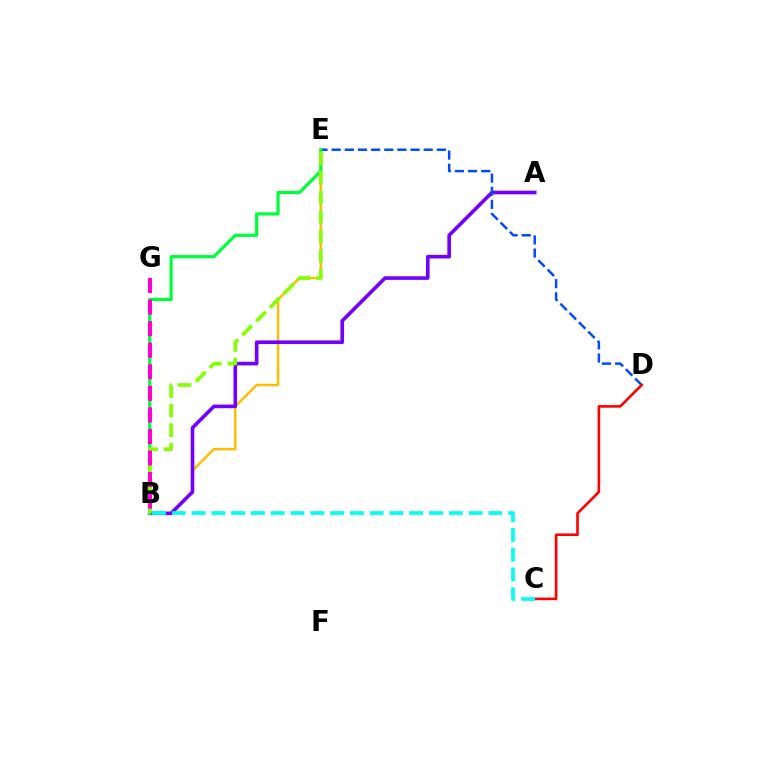{('B', 'E'): [{'color': '#ffbd00', 'line_style': 'solid', 'thickness': 1.78}, {'color': '#00ff39', 'line_style': 'solid', 'thickness': 2.31}, {'color': '#84ff00', 'line_style': 'dashed', 'thickness': 2.66}], ('A', 'B'): [{'color': '#7200ff', 'line_style': 'solid', 'thickness': 2.61}], ('D', 'E'): [{'color': '#004bff', 'line_style': 'dashed', 'thickness': 1.79}], ('C', 'D'): [{'color': '#ff0000', 'line_style': 'solid', 'thickness': 1.89}], ('B', 'C'): [{'color': '#00fff6', 'line_style': 'dashed', 'thickness': 2.69}], ('B', 'G'): [{'color': '#ff00cf', 'line_style': 'dashed', 'thickness': 2.93}]}